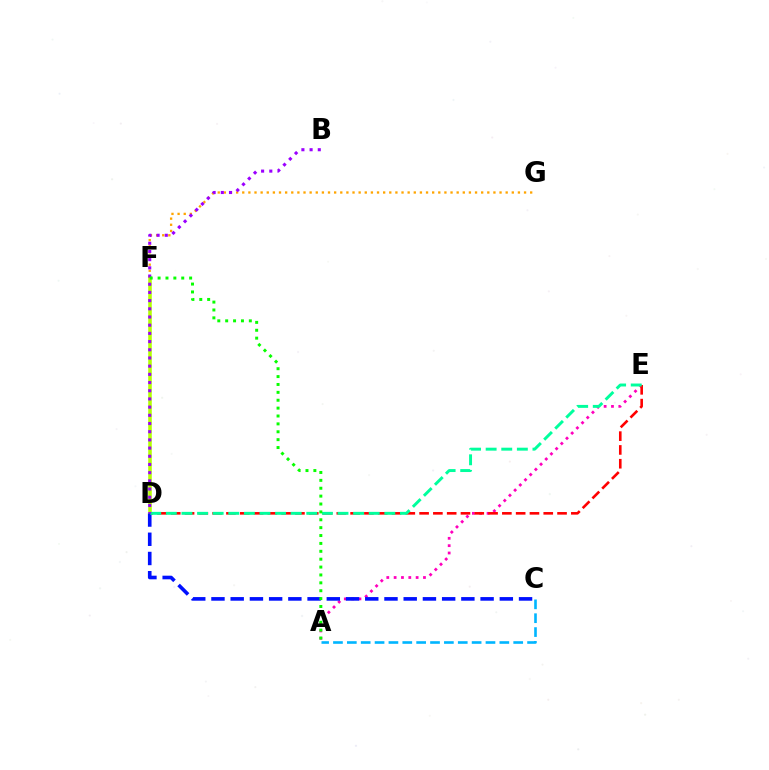{('A', 'E'): [{'color': '#ff00bd', 'line_style': 'dotted', 'thickness': 1.99}], ('D', 'F'): [{'color': '#b3ff00', 'line_style': 'solid', 'thickness': 2.56}], ('D', 'E'): [{'color': '#ff0000', 'line_style': 'dashed', 'thickness': 1.87}, {'color': '#00ff9d', 'line_style': 'dashed', 'thickness': 2.12}], ('C', 'D'): [{'color': '#0010ff', 'line_style': 'dashed', 'thickness': 2.61}], ('F', 'G'): [{'color': '#ffa500', 'line_style': 'dotted', 'thickness': 1.66}], ('B', 'D'): [{'color': '#9b00ff', 'line_style': 'dotted', 'thickness': 2.23}], ('A', 'F'): [{'color': '#08ff00', 'line_style': 'dotted', 'thickness': 2.14}], ('A', 'C'): [{'color': '#00b5ff', 'line_style': 'dashed', 'thickness': 1.88}]}